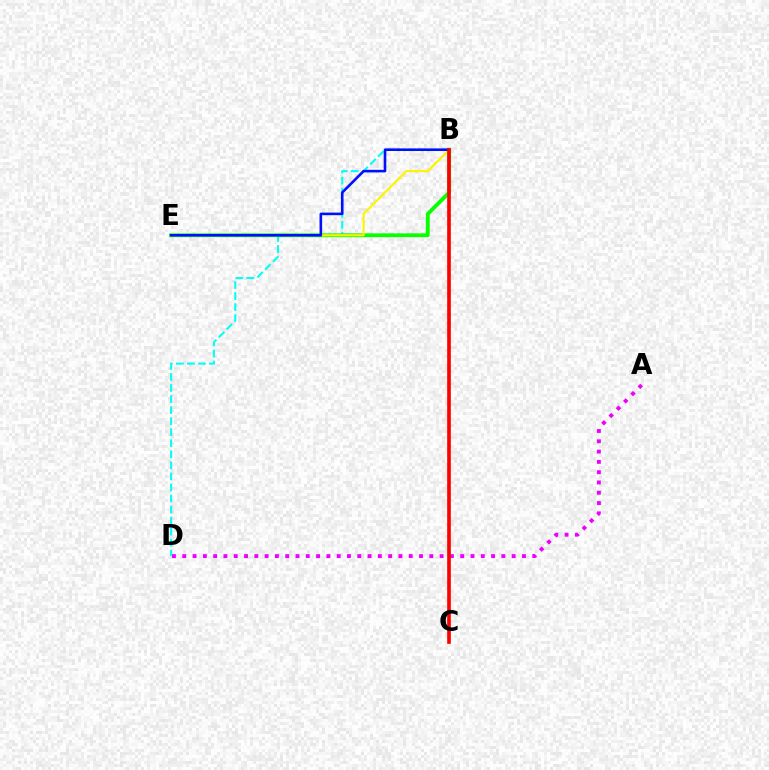{('A', 'D'): [{'color': '#ee00ff', 'line_style': 'dotted', 'thickness': 2.8}], ('B', 'D'): [{'color': '#00fff6', 'line_style': 'dashed', 'thickness': 1.5}], ('B', 'E'): [{'color': '#08ff00', 'line_style': 'solid', 'thickness': 2.75}, {'color': '#fcf500', 'line_style': 'solid', 'thickness': 1.55}, {'color': '#0010ff', 'line_style': 'solid', 'thickness': 1.87}], ('B', 'C'): [{'color': '#ff0000', 'line_style': 'solid', 'thickness': 2.63}]}